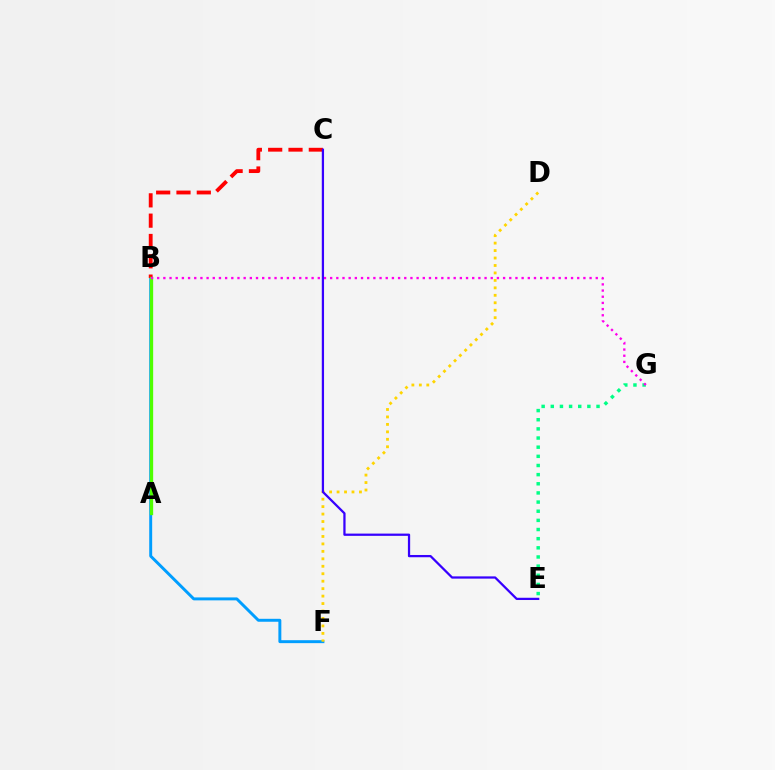{('B', 'F'): [{'color': '#009eff', 'line_style': 'solid', 'thickness': 2.12}], ('B', 'C'): [{'color': '#ff0000', 'line_style': 'dashed', 'thickness': 2.76}], ('D', 'F'): [{'color': '#ffd500', 'line_style': 'dotted', 'thickness': 2.03}], ('A', 'B'): [{'color': '#4fff00', 'line_style': 'solid', 'thickness': 2.39}], ('E', 'G'): [{'color': '#00ff86', 'line_style': 'dotted', 'thickness': 2.49}], ('B', 'G'): [{'color': '#ff00ed', 'line_style': 'dotted', 'thickness': 1.68}], ('C', 'E'): [{'color': '#3700ff', 'line_style': 'solid', 'thickness': 1.62}]}